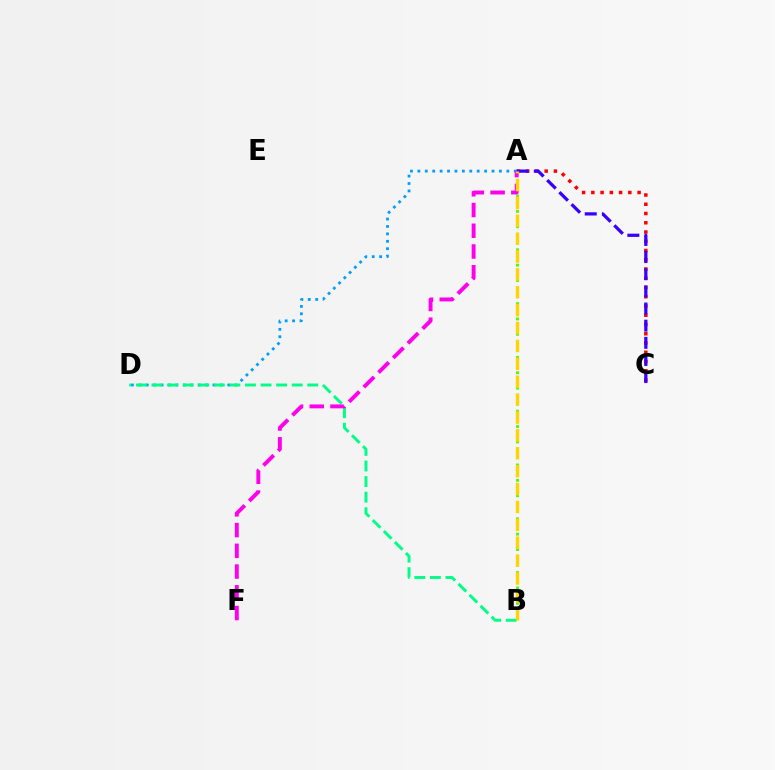{('A', 'B'): [{'color': '#4fff00', 'line_style': 'dotted', 'thickness': 2.09}, {'color': '#ffd500', 'line_style': 'dashed', 'thickness': 2.43}], ('A', 'D'): [{'color': '#009eff', 'line_style': 'dotted', 'thickness': 2.01}], ('B', 'D'): [{'color': '#00ff86', 'line_style': 'dashed', 'thickness': 2.12}], ('A', 'F'): [{'color': '#ff00ed', 'line_style': 'dashed', 'thickness': 2.82}], ('A', 'C'): [{'color': '#ff0000', 'line_style': 'dotted', 'thickness': 2.51}, {'color': '#3700ff', 'line_style': 'dashed', 'thickness': 2.33}]}